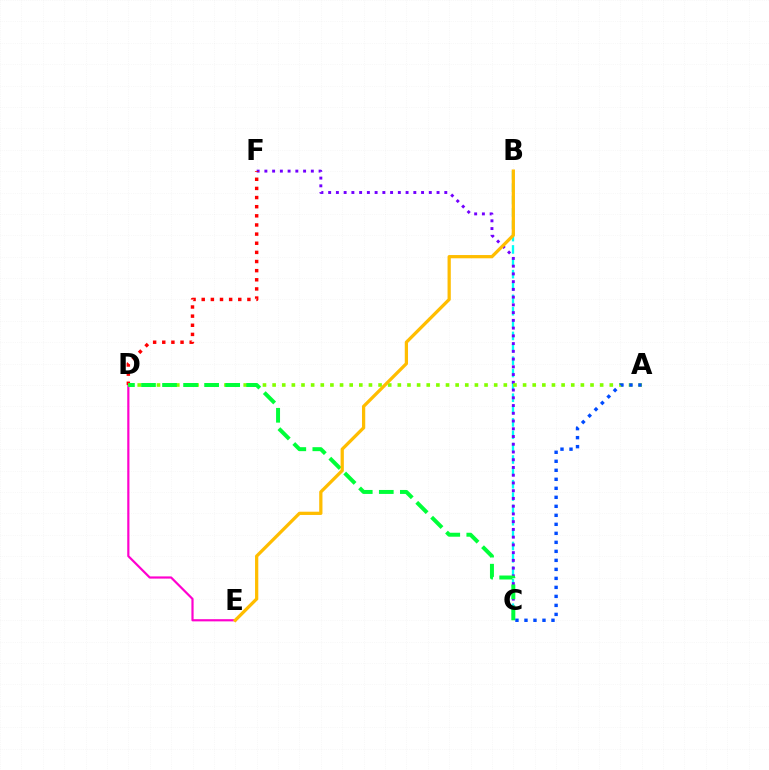{('B', 'C'): [{'color': '#00fff6', 'line_style': 'dashed', 'thickness': 1.68}], ('C', 'F'): [{'color': '#7200ff', 'line_style': 'dotted', 'thickness': 2.1}], ('D', 'E'): [{'color': '#ff00cf', 'line_style': 'solid', 'thickness': 1.58}], ('D', 'F'): [{'color': '#ff0000', 'line_style': 'dotted', 'thickness': 2.48}], ('A', 'D'): [{'color': '#84ff00', 'line_style': 'dotted', 'thickness': 2.62}], ('C', 'D'): [{'color': '#00ff39', 'line_style': 'dashed', 'thickness': 2.86}], ('A', 'C'): [{'color': '#004bff', 'line_style': 'dotted', 'thickness': 2.45}], ('B', 'E'): [{'color': '#ffbd00', 'line_style': 'solid', 'thickness': 2.34}]}